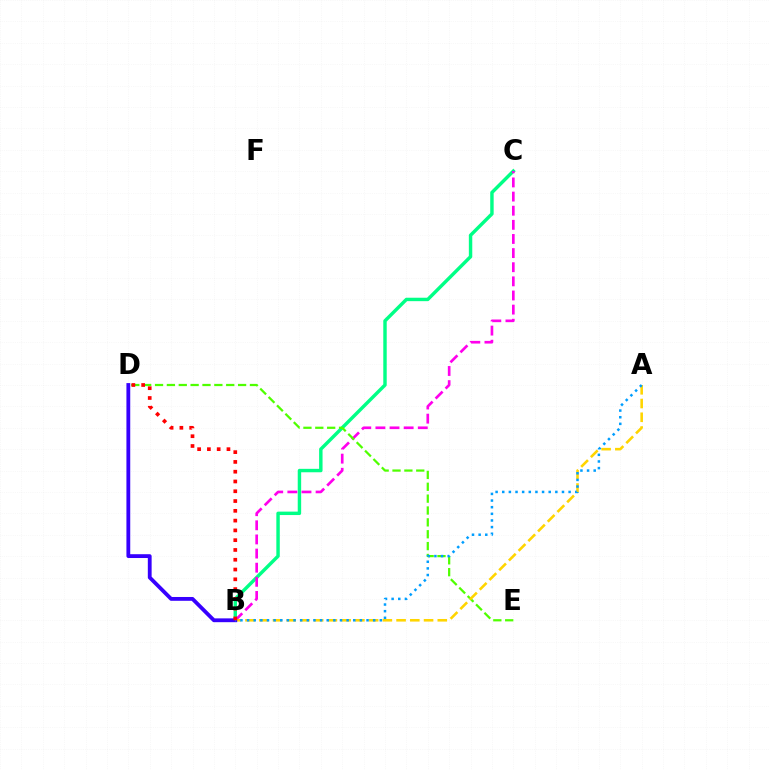{('B', 'C'): [{'color': '#00ff86', 'line_style': 'solid', 'thickness': 2.47}, {'color': '#ff00ed', 'line_style': 'dashed', 'thickness': 1.92}], ('D', 'E'): [{'color': '#4fff00', 'line_style': 'dashed', 'thickness': 1.61}], ('A', 'B'): [{'color': '#ffd500', 'line_style': 'dashed', 'thickness': 1.87}, {'color': '#009eff', 'line_style': 'dotted', 'thickness': 1.8}], ('B', 'D'): [{'color': '#3700ff', 'line_style': 'solid', 'thickness': 2.75}, {'color': '#ff0000', 'line_style': 'dotted', 'thickness': 2.66}]}